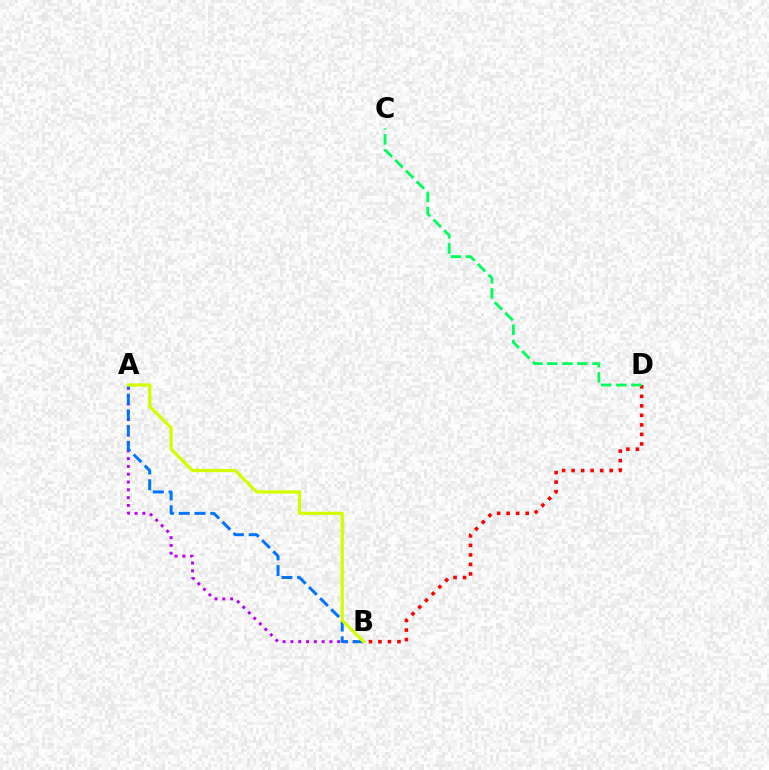{('A', 'B'): [{'color': '#b900ff', 'line_style': 'dotted', 'thickness': 2.12}, {'color': '#0074ff', 'line_style': 'dashed', 'thickness': 2.14}, {'color': '#d1ff00', 'line_style': 'solid', 'thickness': 2.33}], ('B', 'D'): [{'color': '#ff0000', 'line_style': 'dotted', 'thickness': 2.59}], ('C', 'D'): [{'color': '#00ff5c', 'line_style': 'dashed', 'thickness': 2.05}]}